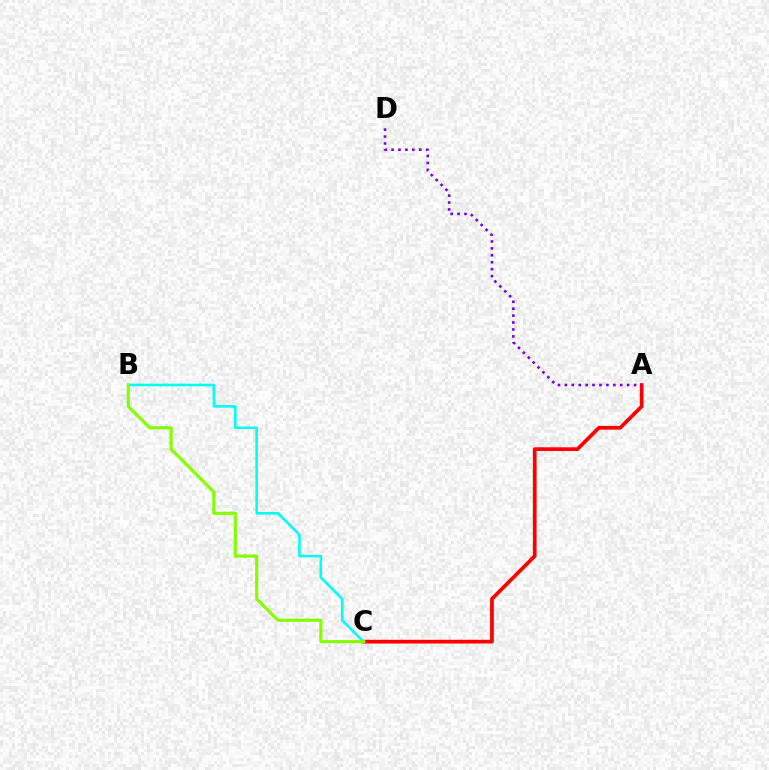{('A', 'C'): [{'color': '#ff0000', 'line_style': 'solid', 'thickness': 2.68}], ('B', 'C'): [{'color': '#00fff6', 'line_style': 'solid', 'thickness': 1.88}, {'color': '#84ff00', 'line_style': 'solid', 'thickness': 2.27}], ('A', 'D'): [{'color': '#7200ff', 'line_style': 'dotted', 'thickness': 1.88}]}